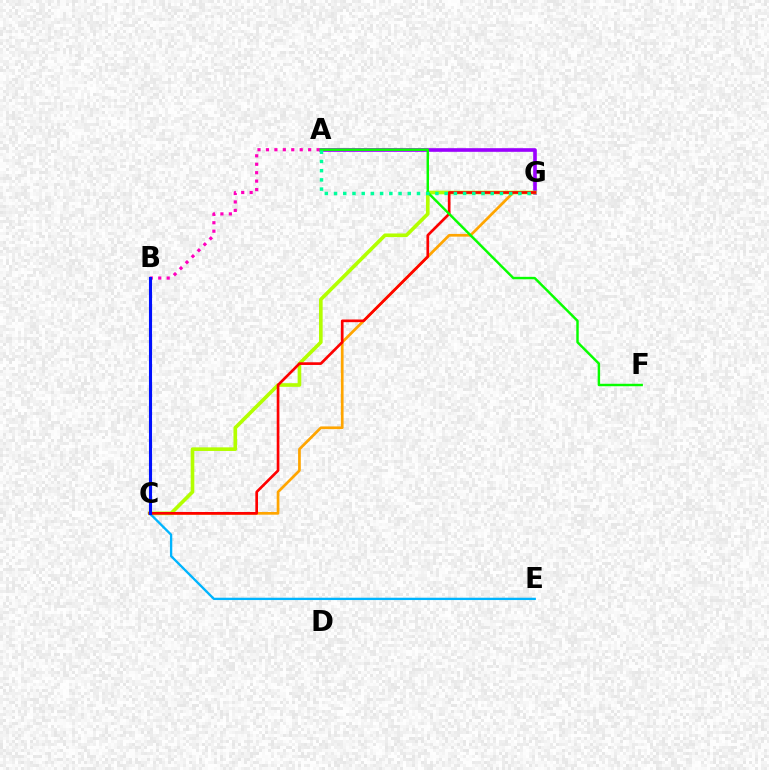{('C', 'G'): [{'color': '#ffa500', 'line_style': 'solid', 'thickness': 1.95}, {'color': '#b3ff00', 'line_style': 'solid', 'thickness': 2.61}, {'color': '#ff0000', 'line_style': 'solid', 'thickness': 1.92}], ('A', 'G'): [{'color': '#9b00ff', 'line_style': 'solid', 'thickness': 2.62}, {'color': '#00ff9d', 'line_style': 'dotted', 'thickness': 2.5}], ('C', 'E'): [{'color': '#00b5ff', 'line_style': 'solid', 'thickness': 1.68}], ('A', 'B'): [{'color': '#ff00bd', 'line_style': 'dotted', 'thickness': 2.29}], ('B', 'C'): [{'color': '#0010ff', 'line_style': 'solid', 'thickness': 2.23}], ('A', 'F'): [{'color': '#08ff00', 'line_style': 'solid', 'thickness': 1.76}]}